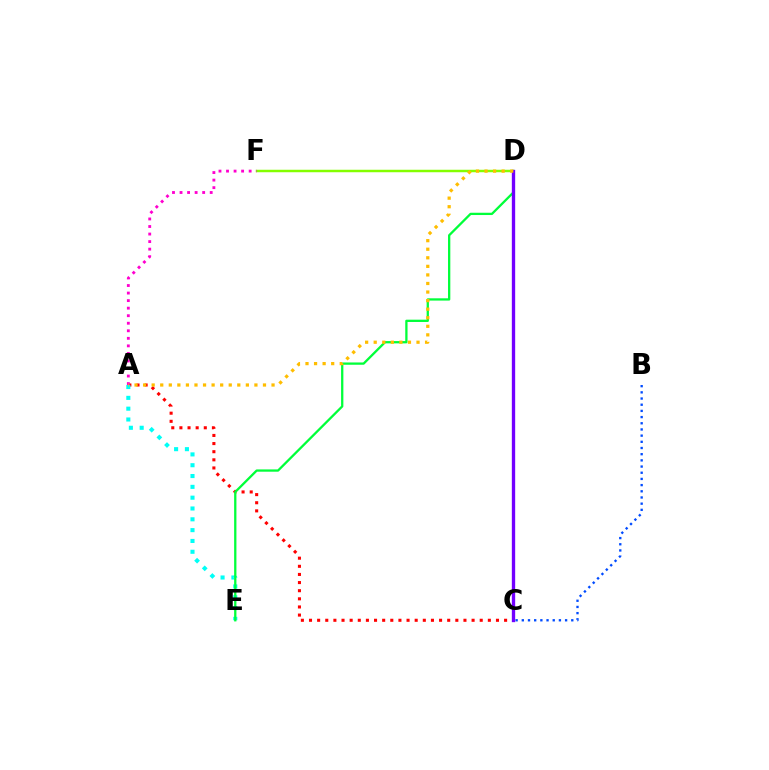{('A', 'C'): [{'color': '#ff0000', 'line_style': 'dotted', 'thickness': 2.21}], ('A', 'E'): [{'color': '#00fff6', 'line_style': 'dotted', 'thickness': 2.94}], ('D', 'E'): [{'color': '#00ff39', 'line_style': 'solid', 'thickness': 1.65}], ('B', 'C'): [{'color': '#004bff', 'line_style': 'dotted', 'thickness': 1.68}], ('D', 'F'): [{'color': '#84ff00', 'line_style': 'solid', 'thickness': 1.78}], ('A', 'F'): [{'color': '#ff00cf', 'line_style': 'dotted', 'thickness': 2.05}], ('C', 'D'): [{'color': '#7200ff', 'line_style': 'solid', 'thickness': 2.4}], ('A', 'D'): [{'color': '#ffbd00', 'line_style': 'dotted', 'thickness': 2.33}]}